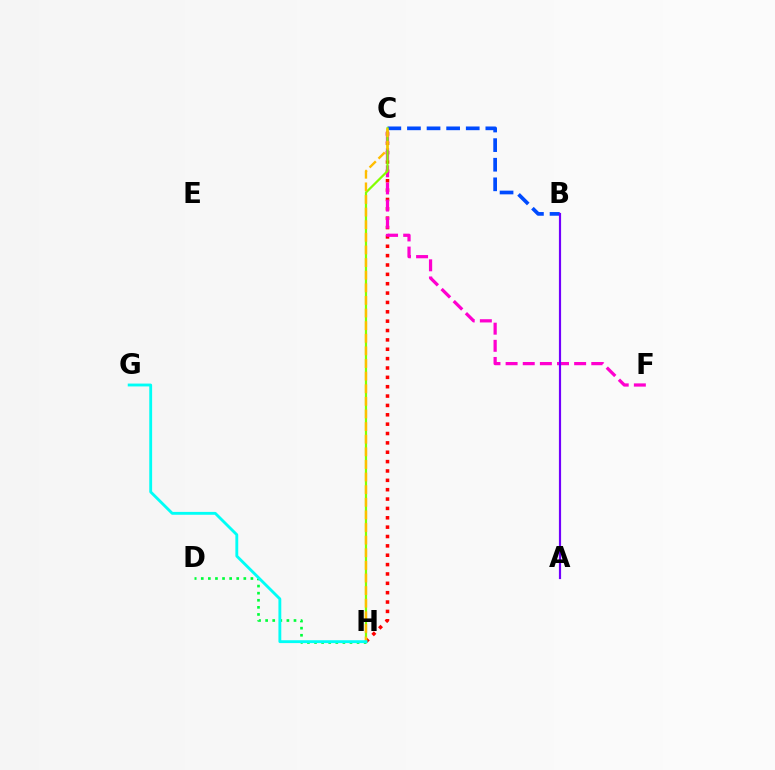{('B', 'C'): [{'color': '#004bff', 'line_style': 'dashed', 'thickness': 2.66}], ('C', 'H'): [{'color': '#ff0000', 'line_style': 'dotted', 'thickness': 2.54}, {'color': '#84ff00', 'line_style': 'solid', 'thickness': 1.6}, {'color': '#ffbd00', 'line_style': 'dashed', 'thickness': 1.71}], ('C', 'F'): [{'color': '#ff00cf', 'line_style': 'dashed', 'thickness': 2.33}], ('D', 'H'): [{'color': '#00ff39', 'line_style': 'dotted', 'thickness': 1.93}], ('A', 'B'): [{'color': '#7200ff', 'line_style': 'solid', 'thickness': 1.57}], ('G', 'H'): [{'color': '#00fff6', 'line_style': 'solid', 'thickness': 2.06}]}